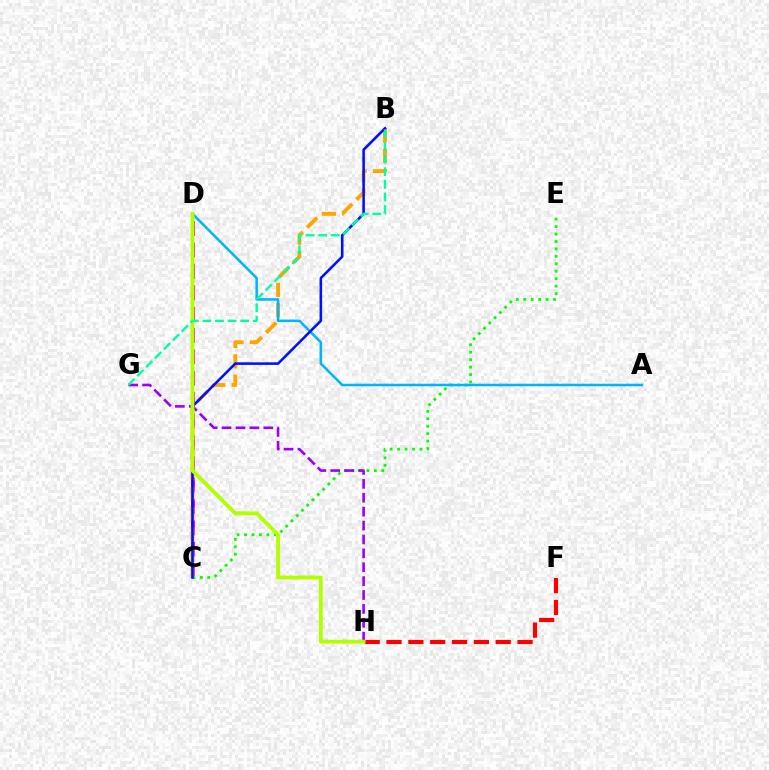{('C', 'D'): [{'color': '#ff00bd', 'line_style': 'dashed', 'thickness': 2.9}], ('C', 'E'): [{'color': '#08ff00', 'line_style': 'dotted', 'thickness': 2.02}], ('B', 'C'): [{'color': '#ffa500', 'line_style': 'dashed', 'thickness': 2.76}, {'color': '#0010ff', 'line_style': 'solid', 'thickness': 1.85}], ('A', 'D'): [{'color': '#00b5ff', 'line_style': 'solid', 'thickness': 1.82}], ('F', 'H'): [{'color': '#ff0000', 'line_style': 'dashed', 'thickness': 2.97}], ('G', 'H'): [{'color': '#9b00ff', 'line_style': 'dashed', 'thickness': 1.89}], ('D', 'H'): [{'color': '#b3ff00', 'line_style': 'solid', 'thickness': 2.75}], ('B', 'G'): [{'color': '#00ff9d', 'line_style': 'dashed', 'thickness': 1.71}]}